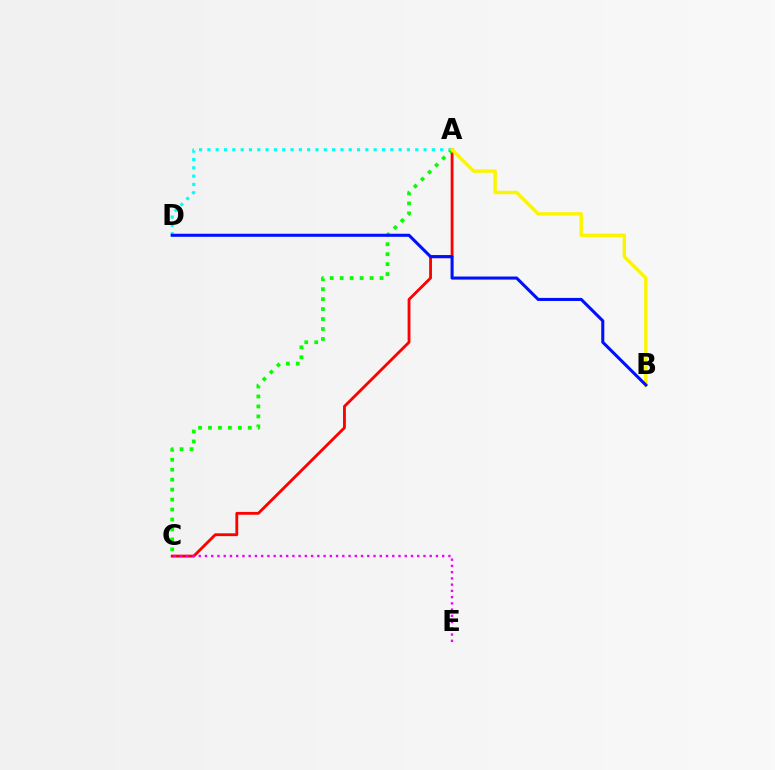{('A', 'D'): [{'color': '#00fff6', 'line_style': 'dotted', 'thickness': 2.26}], ('A', 'C'): [{'color': '#ff0000', 'line_style': 'solid', 'thickness': 2.04}, {'color': '#08ff00', 'line_style': 'dotted', 'thickness': 2.71}], ('C', 'E'): [{'color': '#ee00ff', 'line_style': 'dotted', 'thickness': 1.7}], ('A', 'B'): [{'color': '#fcf500', 'line_style': 'solid', 'thickness': 2.46}], ('B', 'D'): [{'color': '#0010ff', 'line_style': 'solid', 'thickness': 2.21}]}